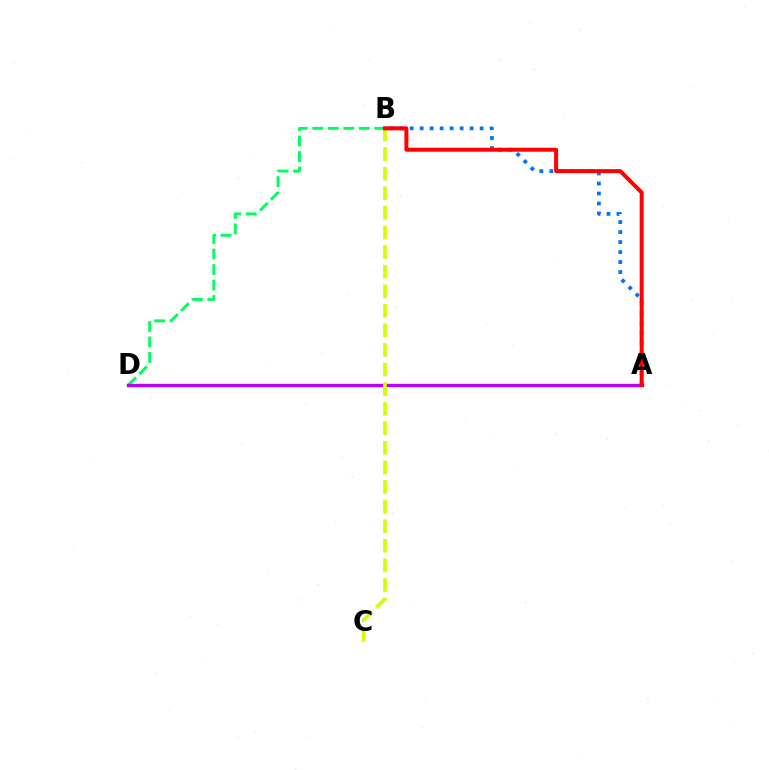{('B', 'D'): [{'color': '#00ff5c', 'line_style': 'dashed', 'thickness': 2.11}], ('A', 'B'): [{'color': '#0074ff', 'line_style': 'dotted', 'thickness': 2.72}, {'color': '#ff0000', 'line_style': 'solid', 'thickness': 2.86}], ('A', 'D'): [{'color': '#b900ff', 'line_style': 'solid', 'thickness': 2.43}], ('B', 'C'): [{'color': '#d1ff00', 'line_style': 'dashed', 'thickness': 2.66}]}